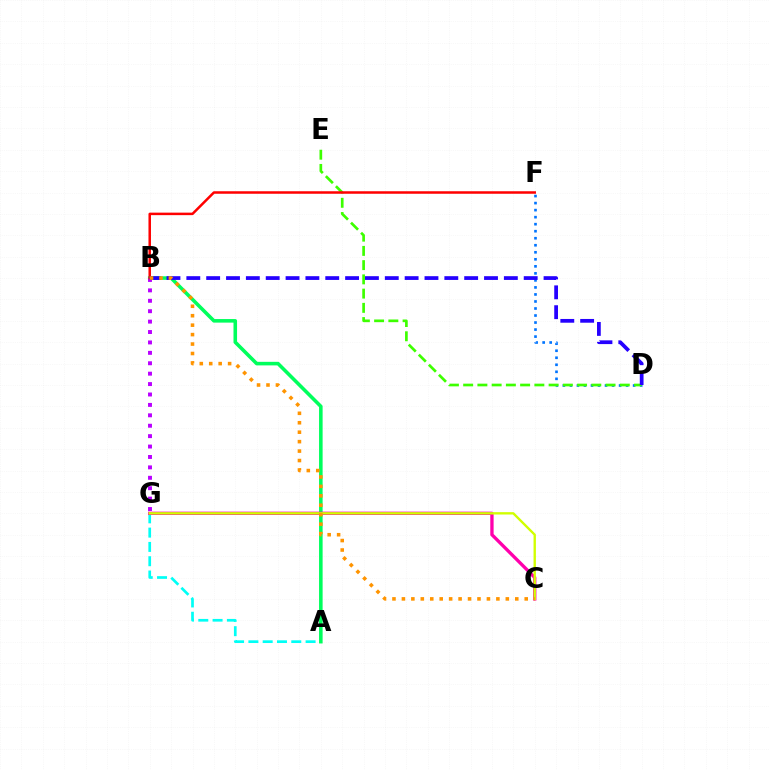{('D', 'F'): [{'color': '#0074ff', 'line_style': 'dotted', 'thickness': 1.91}], ('A', 'G'): [{'color': '#00fff6', 'line_style': 'dashed', 'thickness': 1.94}], ('A', 'B'): [{'color': '#00ff5c', 'line_style': 'solid', 'thickness': 2.57}], ('D', 'E'): [{'color': '#3dff00', 'line_style': 'dashed', 'thickness': 1.93}], ('B', 'G'): [{'color': '#b900ff', 'line_style': 'dotted', 'thickness': 2.83}], ('C', 'G'): [{'color': '#ff00ac', 'line_style': 'solid', 'thickness': 2.4}, {'color': '#d1ff00', 'line_style': 'solid', 'thickness': 1.7}], ('B', 'F'): [{'color': '#ff0000', 'line_style': 'solid', 'thickness': 1.8}], ('B', 'D'): [{'color': '#2500ff', 'line_style': 'dashed', 'thickness': 2.7}], ('B', 'C'): [{'color': '#ff9400', 'line_style': 'dotted', 'thickness': 2.57}]}